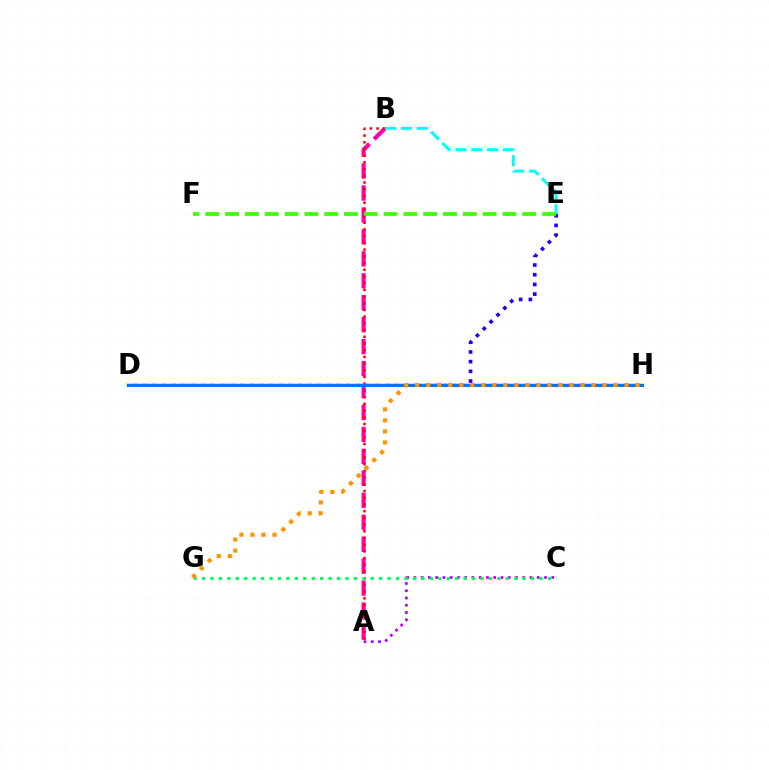{('A', 'C'): [{'color': '#b900ff', 'line_style': 'dotted', 'thickness': 1.97}], ('A', 'B'): [{'color': '#ff00ac', 'line_style': 'dashed', 'thickness': 2.98}, {'color': '#ff0000', 'line_style': 'dotted', 'thickness': 1.82}], ('D', 'E'): [{'color': '#2500ff', 'line_style': 'dotted', 'thickness': 2.63}], ('D', 'H'): [{'color': '#d1ff00', 'line_style': 'solid', 'thickness': 2.69}, {'color': '#0074ff', 'line_style': 'solid', 'thickness': 2.18}], ('B', 'E'): [{'color': '#00fff6', 'line_style': 'dashed', 'thickness': 2.15}], ('C', 'G'): [{'color': '#00ff5c', 'line_style': 'dotted', 'thickness': 2.29}], ('G', 'H'): [{'color': '#ff9400', 'line_style': 'dotted', 'thickness': 2.99}], ('E', 'F'): [{'color': '#3dff00', 'line_style': 'dashed', 'thickness': 2.69}]}